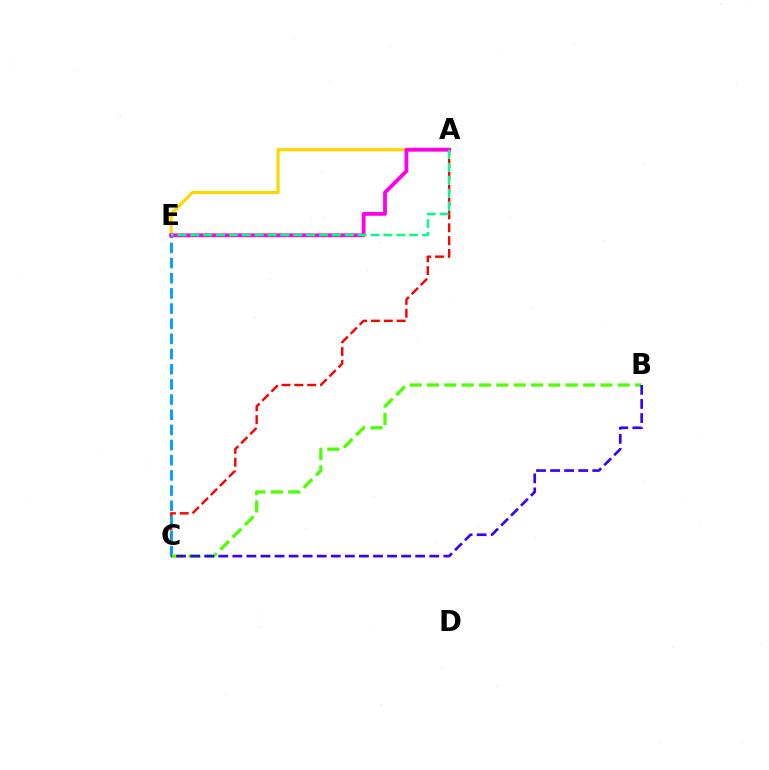{('A', 'C'): [{'color': '#ff0000', 'line_style': 'dashed', 'thickness': 1.75}], ('A', 'E'): [{'color': '#ffd500', 'line_style': 'solid', 'thickness': 2.29}, {'color': '#ff00ed', 'line_style': 'solid', 'thickness': 2.74}, {'color': '#00ff86', 'line_style': 'dashed', 'thickness': 1.75}], ('C', 'E'): [{'color': '#009eff', 'line_style': 'dashed', 'thickness': 2.06}], ('B', 'C'): [{'color': '#4fff00', 'line_style': 'dashed', 'thickness': 2.36}, {'color': '#3700ff', 'line_style': 'dashed', 'thickness': 1.91}]}